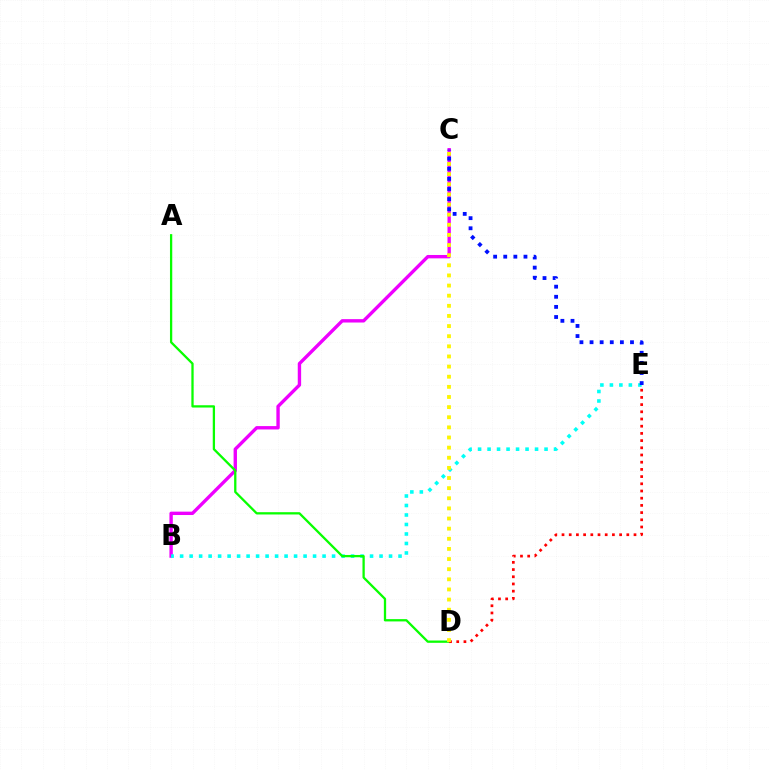{('B', 'C'): [{'color': '#ee00ff', 'line_style': 'solid', 'thickness': 2.43}], ('B', 'E'): [{'color': '#00fff6', 'line_style': 'dotted', 'thickness': 2.58}], ('A', 'D'): [{'color': '#08ff00', 'line_style': 'solid', 'thickness': 1.65}], ('D', 'E'): [{'color': '#ff0000', 'line_style': 'dotted', 'thickness': 1.96}], ('C', 'D'): [{'color': '#fcf500', 'line_style': 'dotted', 'thickness': 2.75}], ('C', 'E'): [{'color': '#0010ff', 'line_style': 'dotted', 'thickness': 2.75}]}